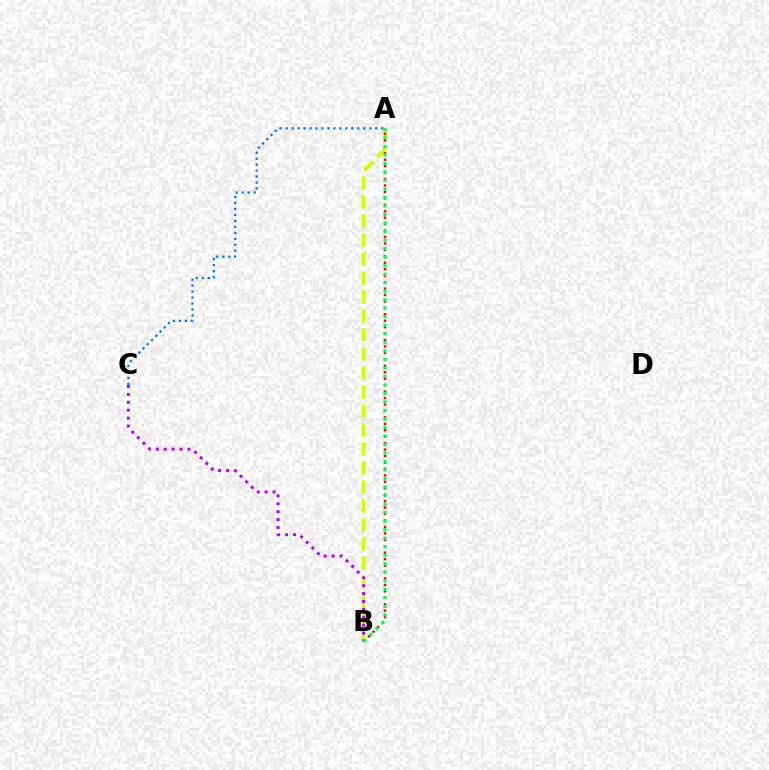{('A', 'B'): [{'color': '#d1ff00', 'line_style': 'dashed', 'thickness': 2.58}, {'color': '#ff0000', 'line_style': 'dotted', 'thickness': 1.75}, {'color': '#00ff5c', 'line_style': 'dotted', 'thickness': 2.31}], ('A', 'C'): [{'color': '#0074ff', 'line_style': 'dotted', 'thickness': 1.62}], ('B', 'C'): [{'color': '#b900ff', 'line_style': 'dotted', 'thickness': 2.15}]}